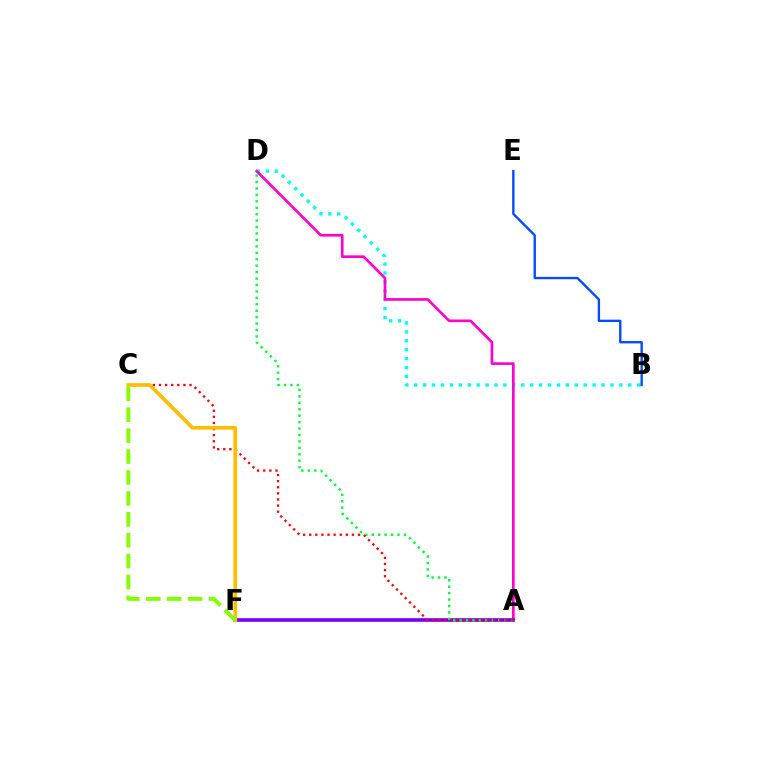{('B', 'D'): [{'color': '#00fff6', 'line_style': 'dotted', 'thickness': 2.42}], ('A', 'D'): [{'color': '#ff00cf', 'line_style': 'solid', 'thickness': 1.92}, {'color': '#00ff39', 'line_style': 'dotted', 'thickness': 1.75}], ('B', 'E'): [{'color': '#004bff', 'line_style': 'solid', 'thickness': 1.69}], ('A', 'F'): [{'color': '#7200ff', 'line_style': 'solid', 'thickness': 2.61}], ('A', 'C'): [{'color': '#ff0000', 'line_style': 'dotted', 'thickness': 1.66}], ('C', 'F'): [{'color': '#ffbd00', 'line_style': 'solid', 'thickness': 2.65}, {'color': '#84ff00', 'line_style': 'dashed', 'thickness': 2.84}]}